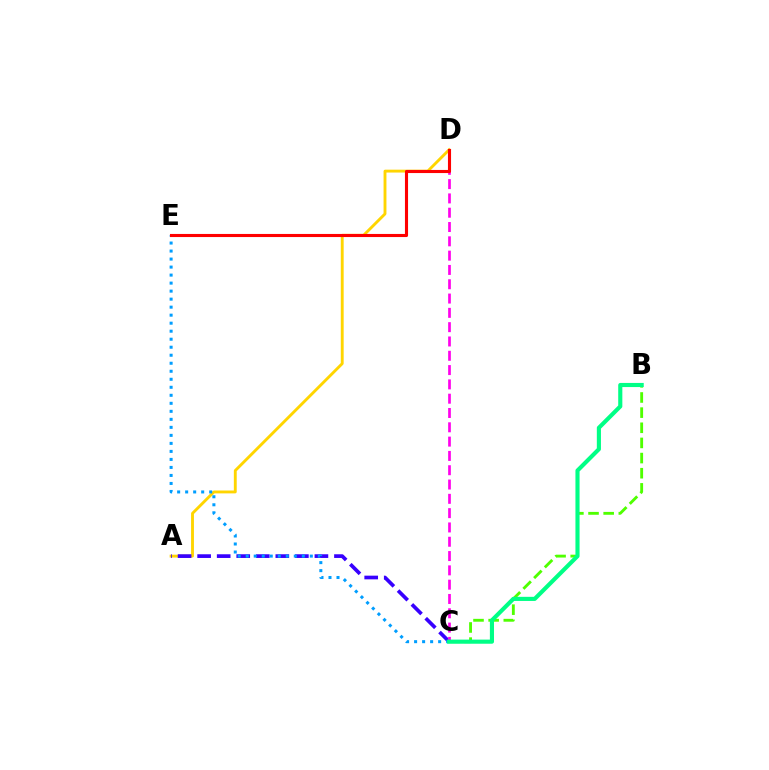{('B', 'C'): [{'color': '#4fff00', 'line_style': 'dashed', 'thickness': 2.06}, {'color': '#00ff86', 'line_style': 'solid', 'thickness': 2.97}], ('A', 'D'): [{'color': '#ffd500', 'line_style': 'solid', 'thickness': 2.07}], ('A', 'C'): [{'color': '#3700ff', 'line_style': 'dashed', 'thickness': 2.66}], ('C', 'D'): [{'color': '#ff00ed', 'line_style': 'dashed', 'thickness': 1.94}], ('C', 'E'): [{'color': '#009eff', 'line_style': 'dotted', 'thickness': 2.18}], ('D', 'E'): [{'color': '#ff0000', 'line_style': 'solid', 'thickness': 2.23}]}